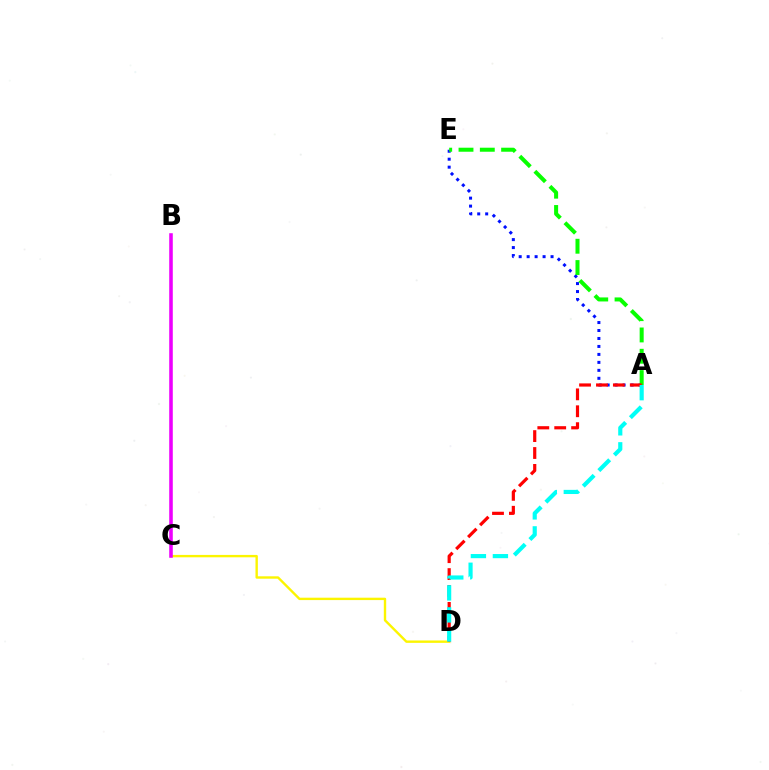{('A', 'E'): [{'color': '#0010ff', 'line_style': 'dotted', 'thickness': 2.16}, {'color': '#08ff00', 'line_style': 'dashed', 'thickness': 2.89}], ('C', 'D'): [{'color': '#fcf500', 'line_style': 'solid', 'thickness': 1.72}], ('B', 'C'): [{'color': '#ee00ff', 'line_style': 'solid', 'thickness': 2.57}], ('A', 'D'): [{'color': '#ff0000', 'line_style': 'dashed', 'thickness': 2.3}, {'color': '#00fff6', 'line_style': 'dashed', 'thickness': 2.99}]}